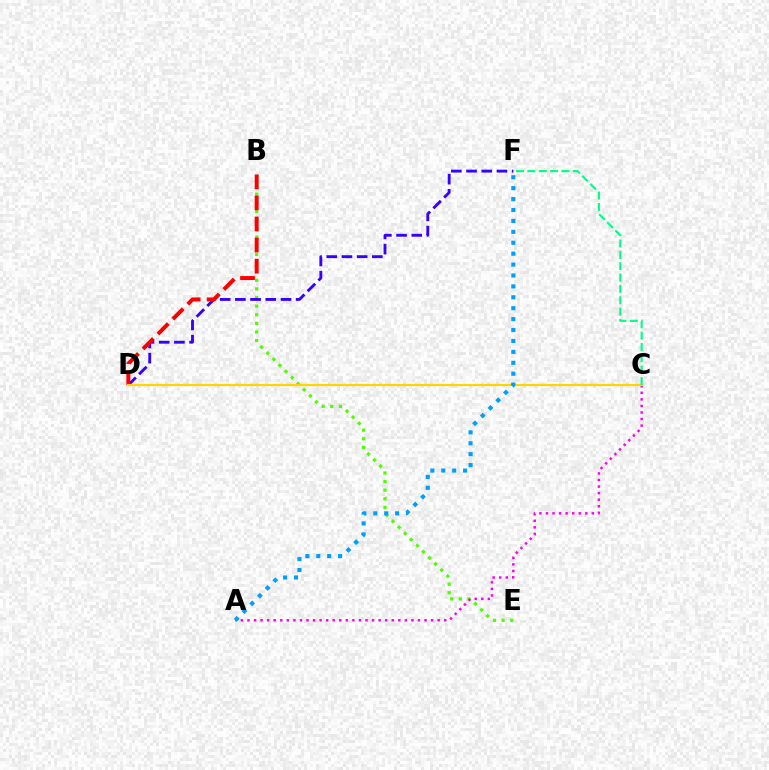{('B', 'E'): [{'color': '#4fff00', 'line_style': 'dotted', 'thickness': 2.34}], ('A', 'C'): [{'color': '#ff00ed', 'line_style': 'dotted', 'thickness': 1.78}], ('D', 'F'): [{'color': '#3700ff', 'line_style': 'dashed', 'thickness': 2.07}], ('B', 'D'): [{'color': '#ff0000', 'line_style': 'dashed', 'thickness': 2.86}], ('C', 'D'): [{'color': '#ffd500', 'line_style': 'solid', 'thickness': 1.57}], ('C', 'F'): [{'color': '#00ff86', 'line_style': 'dashed', 'thickness': 1.54}], ('A', 'F'): [{'color': '#009eff', 'line_style': 'dotted', 'thickness': 2.96}]}